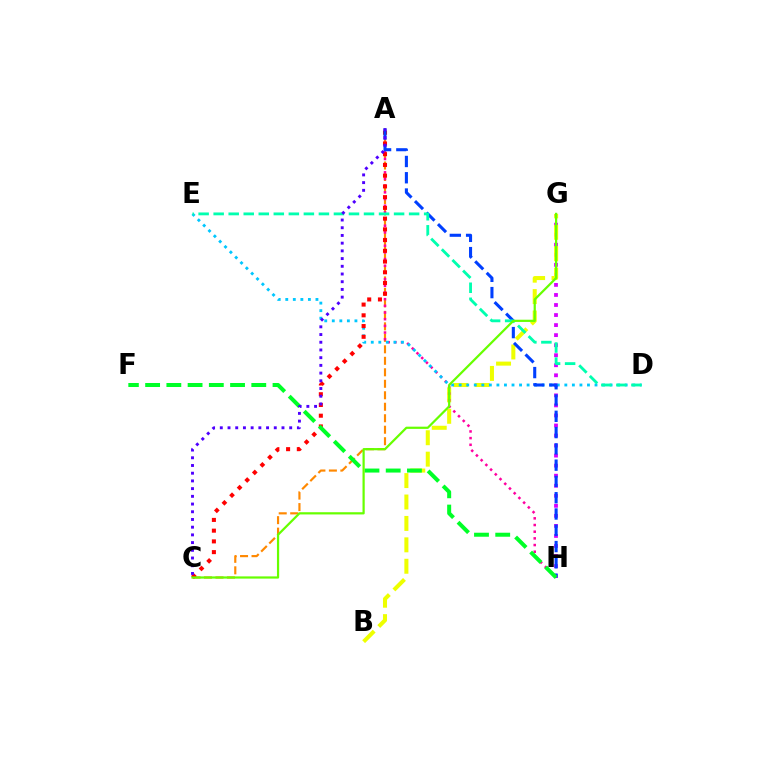{('G', 'H'): [{'color': '#d600ff', 'line_style': 'dotted', 'thickness': 2.73}], ('B', 'G'): [{'color': '#eeff00', 'line_style': 'dashed', 'thickness': 2.91}], ('A', 'C'): [{'color': '#ff8800', 'line_style': 'dashed', 'thickness': 1.56}, {'color': '#ff0000', 'line_style': 'dotted', 'thickness': 2.92}, {'color': '#4f00ff', 'line_style': 'dotted', 'thickness': 2.1}], ('A', 'H'): [{'color': '#ff00a0', 'line_style': 'dotted', 'thickness': 1.81}, {'color': '#003fff', 'line_style': 'dashed', 'thickness': 2.21}], ('D', 'E'): [{'color': '#00c7ff', 'line_style': 'dotted', 'thickness': 2.05}, {'color': '#00ffaf', 'line_style': 'dashed', 'thickness': 2.04}], ('F', 'H'): [{'color': '#00ff27', 'line_style': 'dashed', 'thickness': 2.88}], ('C', 'G'): [{'color': '#66ff00', 'line_style': 'solid', 'thickness': 1.6}]}